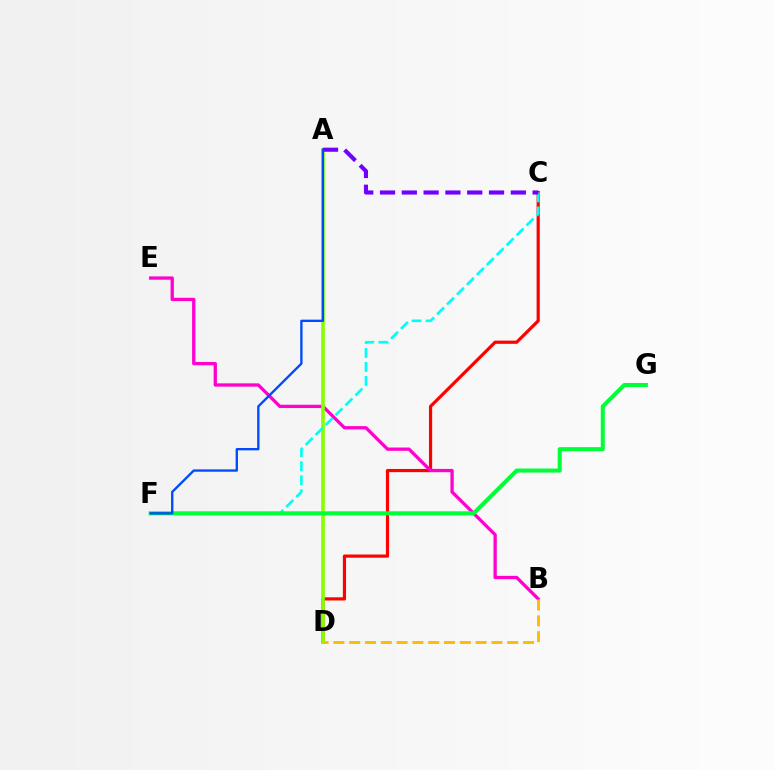{('C', 'D'): [{'color': '#ff0000', 'line_style': 'solid', 'thickness': 2.3}], ('B', 'E'): [{'color': '#ff00cf', 'line_style': 'solid', 'thickness': 2.37}], ('A', 'D'): [{'color': '#84ff00', 'line_style': 'solid', 'thickness': 2.61}], ('B', 'D'): [{'color': '#ffbd00', 'line_style': 'dashed', 'thickness': 2.15}], ('C', 'F'): [{'color': '#00fff6', 'line_style': 'dashed', 'thickness': 1.9}], ('F', 'G'): [{'color': '#00ff39', 'line_style': 'solid', 'thickness': 2.91}], ('A', 'C'): [{'color': '#7200ff', 'line_style': 'dashed', 'thickness': 2.96}], ('A', 'F'): [{'color': '#004bff', 'line_style': 'solid', 'thickness': 1.69}]}